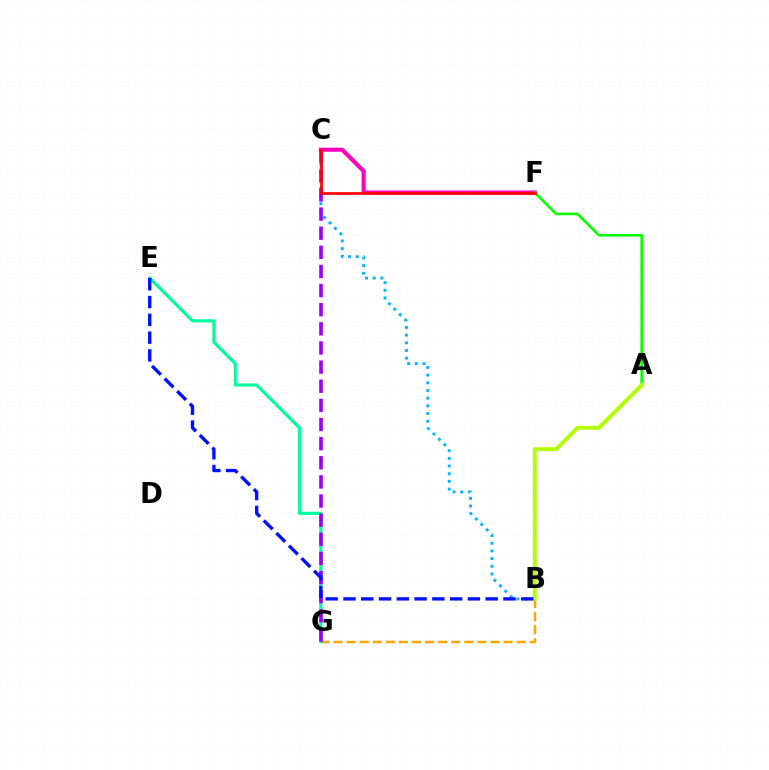{('B', 'G'): [{'color': '#ffa500', 'line_style': 'dashed', 'thickness': 1.78}], ('B', 'C'): [{'color': '#00b5ff', 'line_style': 'dotted', 'thickness': 2.09}], ('E', 'G'): [{'color': '#00ff9d', 'line_style': 'solid', 'thickness': 2.27}], ('C', 'F'): [{'color': '#ff00bd', 'line_style': 'solid', 'thickness': 2.93}, {'color': '#ff0000', 'line_style': 'solid', 'thickness': 1.94}], ('A', 'F'): [{'color': '#08ff00', 'line_style': 'solid', 'thickness': 1.87}], ('C', 'G'): [{'color': '#9b00ff', 'line_style': 'dashed', 'thickness': 2.6}], ('A', 'B'): [{'color': '#b3ff00', 'line_style': 'solid', 'thickness': 2.81}], ('B', 'E'): [{'color': '#0010ff', 'line_style': 'dashed', 'thickness': 2.42}]}